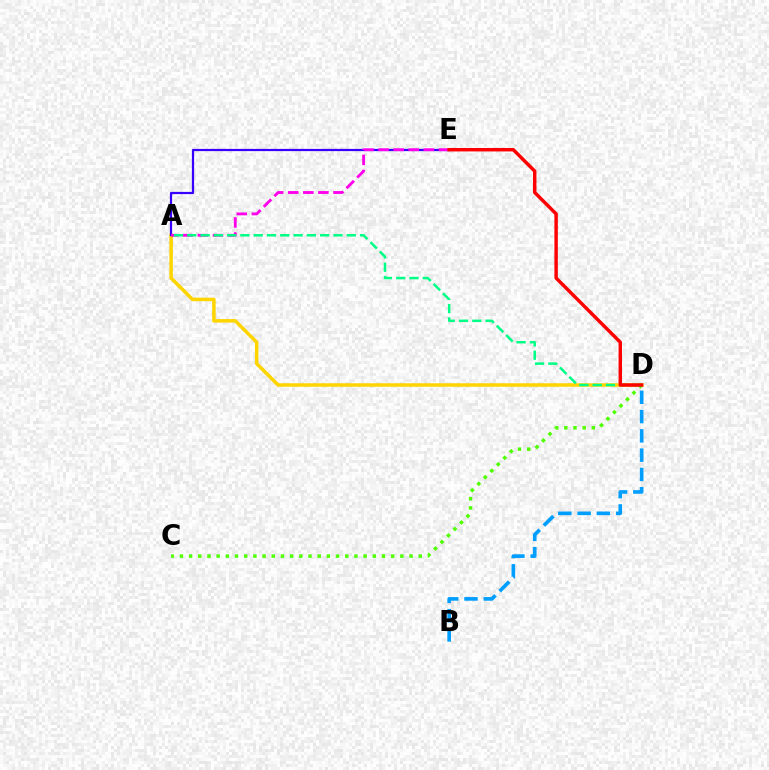{('B', 'D'): [{'color': '#009eff', 'line_style': 'dashed', 'thickness': 2.62}], ('A', 'D'): [{'color': '#ffd500', 'line_style': 'solid', 'thickness': 2.52}, {'color': '#00ff86', 'line_style': 'dashed', 'thickness': 1.81}], ('A', 'E'): [{'color': '#3700ff', 'line_style': 'solid', 'thickness': 1.6}, {'color': '#ff00ed', 'line_style': 'dashed', 'thickness': 2.05}], ('C', 'D'): [{'color': '#4fff00', 'line_style': 'dotted', 'thickness': 2.5}], ('D', 'E'): [{'color': '#ff0000', 'line_style': 'solid', 'thickness': 2.48}]}